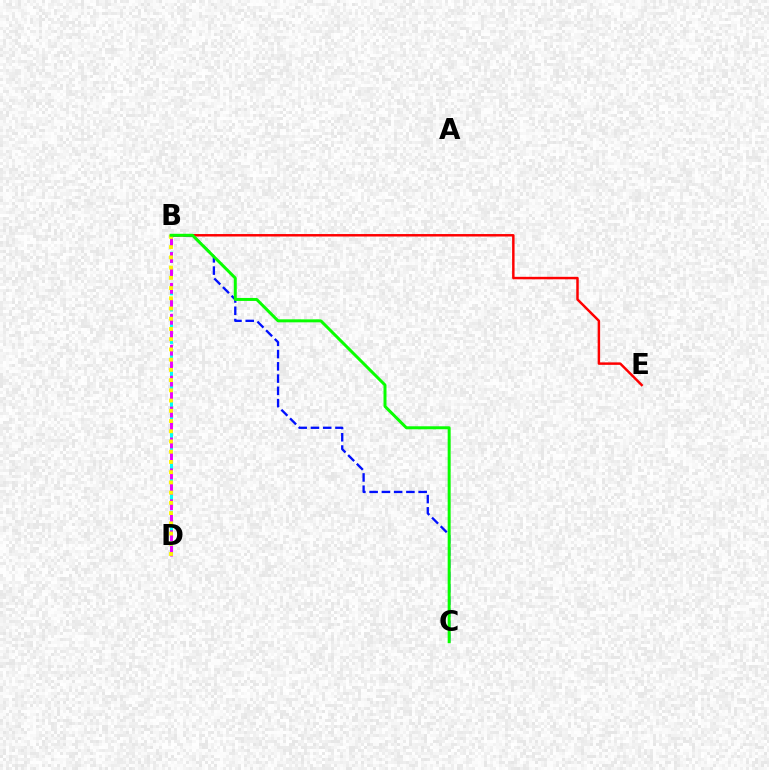{('B', 'E'): [{'color': '#ff0000', 'line_style': 'solid', 'thickness': 1.78}], ('B', 'D'): [{'color': '#00fff6', 'line_style': 'dashed', 'thickness': 2.2}, {'color': '#ee00ff', 'line_style': 'dashed', 'thickness': 2.1}, {'color': '#fcf500', 'line_style': 'dotted', 'thickness': 2.78}], ('B', 'C'): [{'color': '#0010ff', 'line_style': 'dashed', 'thickness': 1.67}, {'color': '#08ff00', 'line_style': 'solid', 'thickness': 2.14}]}